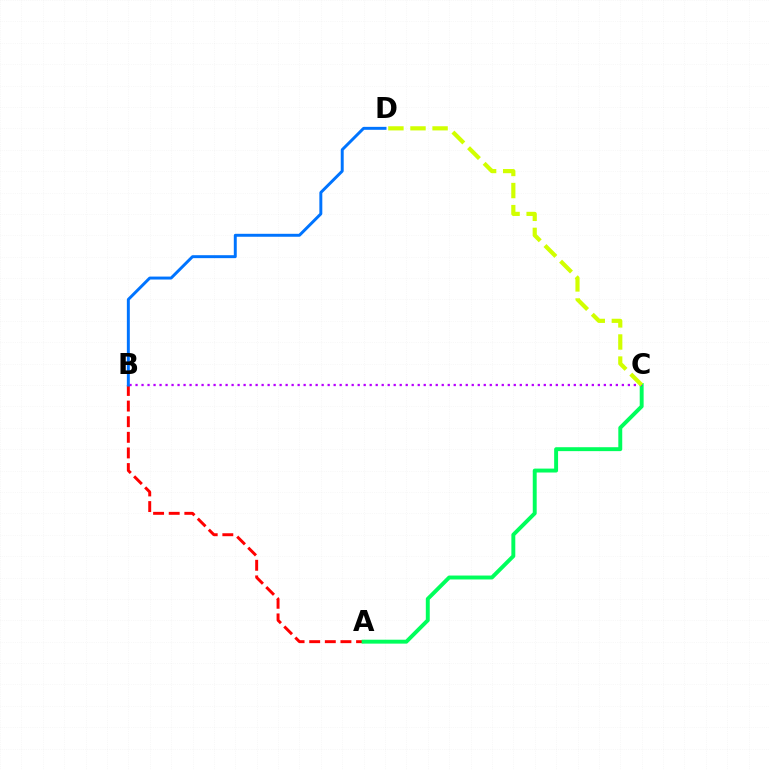{('A', 'B'): [{'color': '#ff0000', 'line_style': 'dashed', 'thickness': 2.12}], ('A', 'C'): [{'color': '#00ff5c', 'line_style': 'solid', 'thickness': 2.82}], ('B', 'C'): [{'color': '#b900ff', 'line_style': 'dotted', 'thickness': 1.63}], ('B', 'D'): [{'color': '#0074ff', 'line_style': 'solid', 'thickness': 2.12}], ('C', 'D'): [{'color': '#d1ff00', 'line_style': 'dashed', 'thickness': 3.0}]}